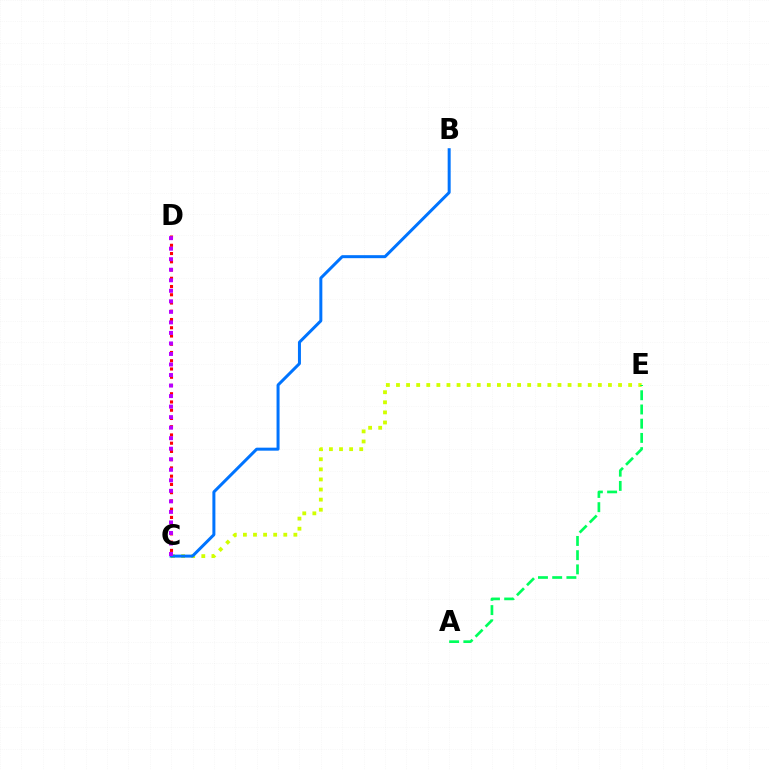{('C', 'D'): [{'color': '#ff0000', 'line_style': 'dotted', 'thickness': 2.24}, {'color': '#b900ff', 'line_style': 'dotted', 'thickness': 2.86}], ('C', 'E'): [{'color': '#d1ff00', 'line_style': 'dotted', 'thickness': 2.74}], ('A', 'E'): [{'color': '#00ff5c', 'line_style': 'dashed', 'thickness': 1.93}], ('B', 'C'): [{'color': '#0074ff', 'line_style': 'solid', 'thickness': 2.16}]}